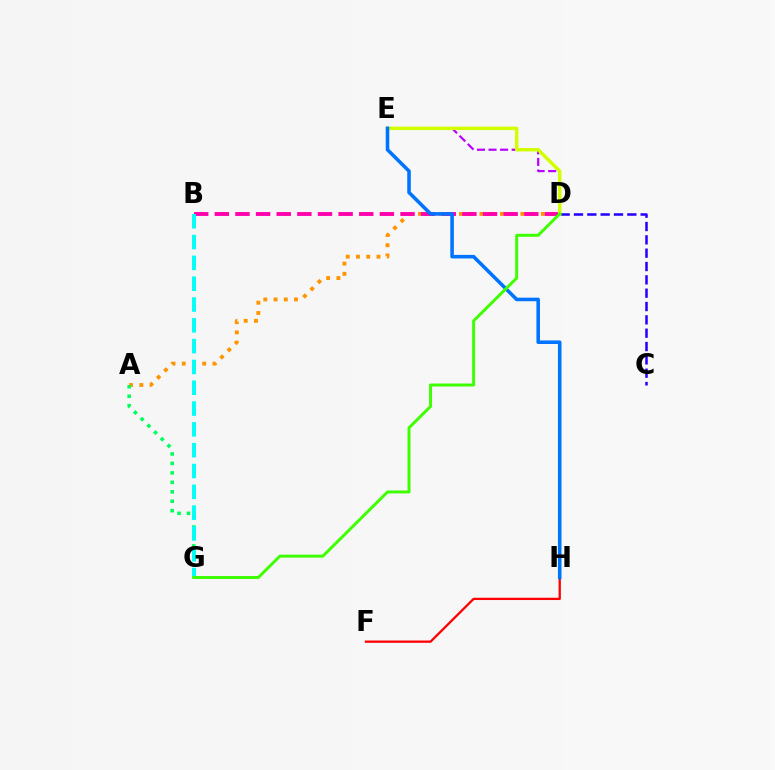{('A', 'D'): [{'color': '#ff9400', 'line_style': 'dotted', 'thickness': 2.78}], ('B', 'D'): [{'color': '#ff00ac', 'line_style': 'dashed', 'thickness': 2.8}], ('A', 'G'): [{'color': '#00ff5c', 'line_style': 'dotted', 'thickness': 2.57}], ('B', 'G'): [{'color': '#00fff6', 'line_style': 'dashed', 'thickness': 2.83}], ('C', 'D'): [{'color': '#2500ff', 'line_style': 'dashed', 'thickness': 1.81}], ('D', 'E'): [{'color': '#b900ff', 'line_style': 'dashed', 'thickness': 1.57}, {'color': '#d1ff00', 'line_style': 'solid', 'thickness': 2.48}], ('F', 'H'): [{'color': '#ff0000', 'line_style': 'solid', 'thickness': 1.65}], ('E', 'H'): [{'color': '#0074ff', 'line_style': 'solid', 'thickness': 2.57}], ('D', 'G'): [{'color': '#3dff00', 'line_style': 'solid', 'thickness': 2.13}]}